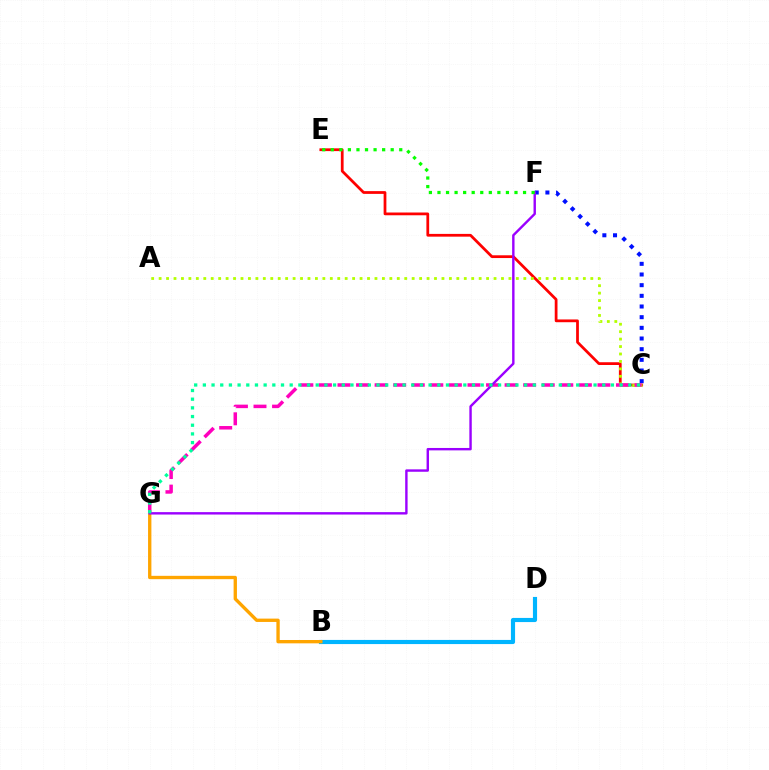{('C', 'F'): [{'color': '#0010ff', 'line_style': 'dotted', 'thickness': 2.9}], ('B', 'D'): [{'color': '#00b5ff', 'line_style': 'solid', 'thickness': 2.98}], ('C', 'E'): [{'color': '#ff0000', 'line_style': 'solid', 'thickness': 1.99}], ('B', 'G'): [{'color': '#ffa500', 'line_style': 'solid', 'thickness': 2.4}], ('A', 'C'): [{'color': '#b3ff00', 'line_style': 'dotted', 'thickness': 2.02}], ('C', 'G'): [{'color': '#ff00bd', 'line_style': 'dashed', 'thickness': 2.52}, {'color': '#00ff9d', 'line_style': 'dotted', 'thickness': 2.36}], ('F', 'G'): [{'color': '#9b00ff', 'line_style': 'solid', 'thickness': 1.73}], ('E', 'F'): [{'color': '#08ff00', 'line_style': 'dotted', 'thickness': 2.33}]}